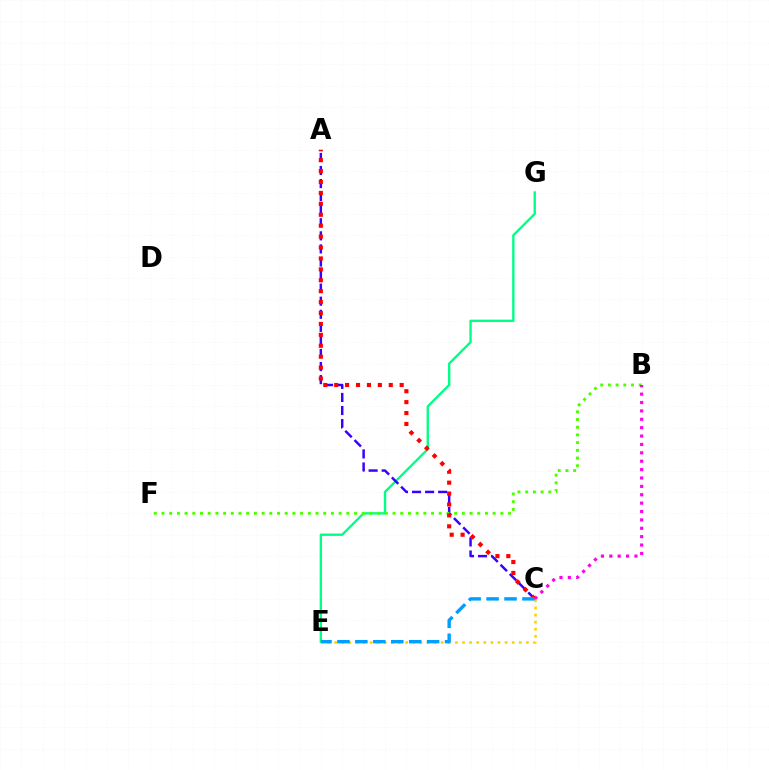{('E', 'G'): [{'color': '#00ff86', 'line_style': 'solid', 'thickness': 1.71}], ('A', 'C'): [{'color': '#3700ff', 'line_style': 'dashed', 'thickness': 1.78}, {'color': '#ff0000', 'line_style': 'dotted', 'thickness': 2.97}], ('B', 'F'): [{'color': '#4fff00', 'line_style': 'dotted', 'thickness': 2.09}], ('C', 'E'): [{'color': '#ffd500', 'line_style': 'dotted', 'thickness': 1.93}, {'color': '#009eff', 'line_style': 'dashed', 'thickness': 2.44}], ('B', 'C'): [{'color': '#ff00ed', 'line_style': 'dotted', 'thickness': 2.28}]}